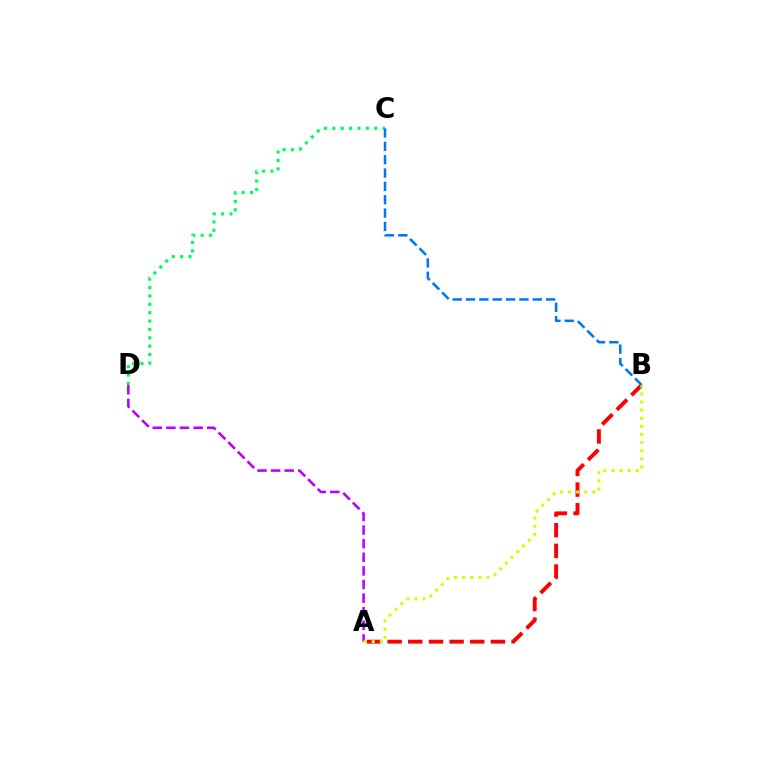{('A', 'D'): [{'color': '#b900ff', 'line_style': 'dashed', 'thickness': 1.85}], ('C', 'D'): [{'color': '#00ff5c', 'line_style': 'dotted', 'thickness': 2.28}], ('A', 'B'): [{'color': '#ff0000', 'line_style': 'dashed', 'thickness': 2.81}, {'color': '#d1ff00', 'line_style': 'dotted', 'thickness': 2.2}], ('B', 'C'): [{'color': '#0074ff', 'line_style': 'dashed', 'thickness': 1.81}]}